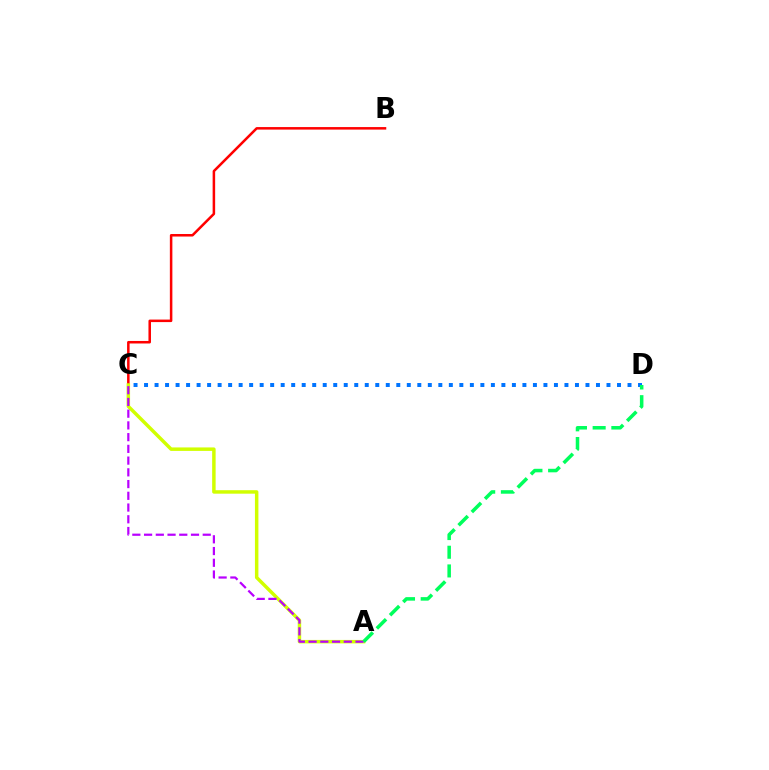{('B', 'C'): [{'color': '#ff0000', 'line_style': 'solid', 'thickness': 1.82}], ('A', 'C'): [{'color': '#d1ff00', 'line_style': 'solid', 'thickness': 2.5}, {'color': '#b900ff', 'line_style': 'dashed', 'thickness': 1.59}], ('C', 'D'): [{'color': '#0074ff', 'line_style': 'dotted', 'thickness': 2.86}], ('A', 'D'): [{'color': '#00ff5c', 'line_style': 'dashed', 'thickness': 2.54}]}